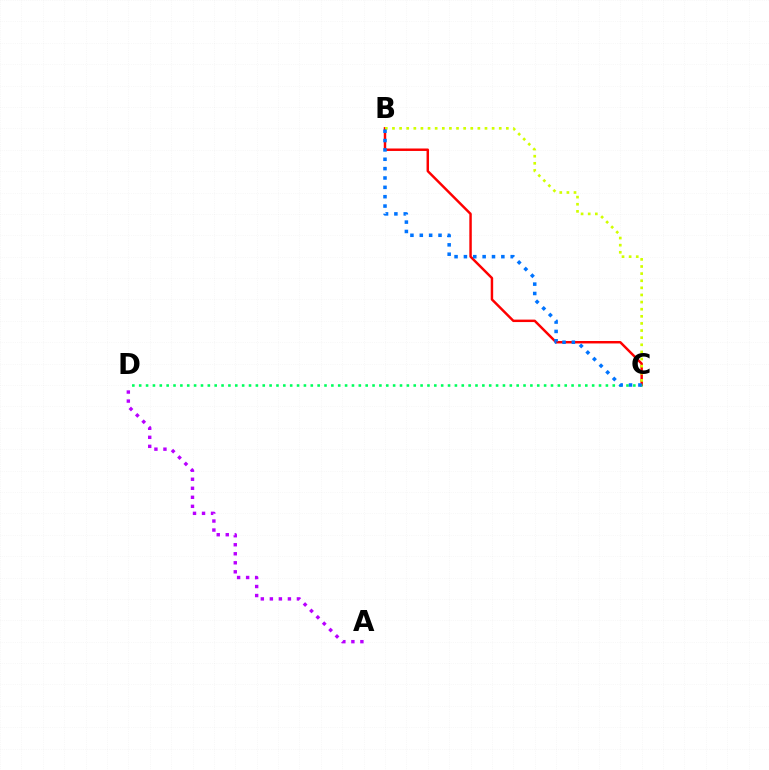{('B', 'C'): [{'color': '#ff0000', 'line_style': 'solid', 'thickness': 1.77}, {'color': '#d1ff00', 'line_style': 'dotted', 'thickness': 1.93}, {'color': '#0074ff', 'line_style': 'dotted', 'thickness': 2.54}], ('C', 'D'): [{'color': '#00ff5c', 'line_style': 'dotted', 'thickness': 1.86}], ('A', 'D'): [{'color': '#b900ff', 'line_style': 'dotted', 'thickness': 2.45}]}